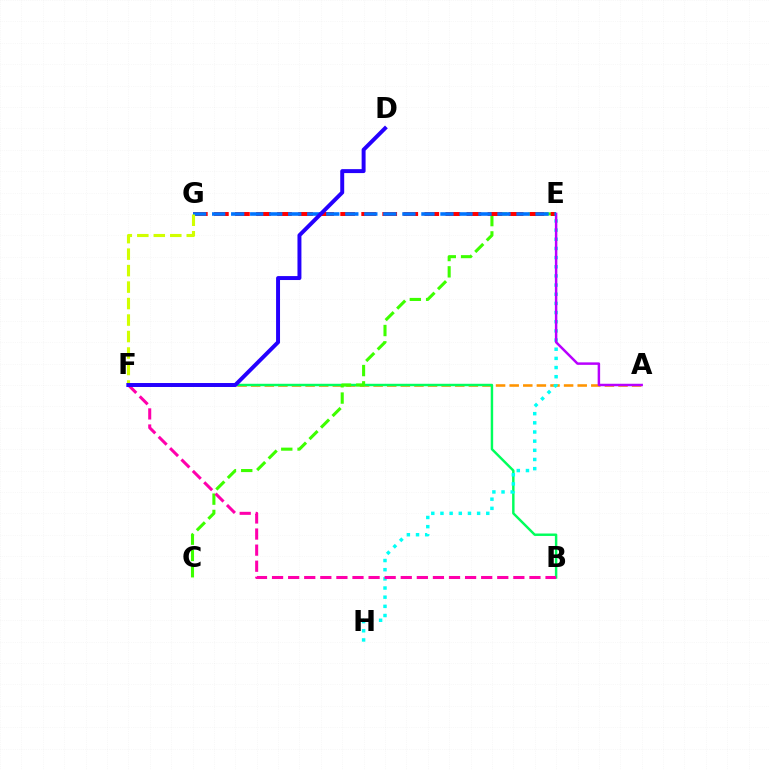{('A', 'F'): [{'color': '#ff9400', 'line_style': 'dashed', 'thickness': 1.85}], ('B', 'F'): [{'color': '#00ff5c', 'line_style': 'solid', 'thickness': 1.76}, {'color': '#ff00ac', 'line_style': 'dashed', 'thickness': 2.19}], ('C', 'E'): [{'color': '#3dff00', 'line_style': 'dashed', 'thickness': 2.21}], ('E', 'H'): [{'color': '#00fff6', 'line_style': 'dotted', 'thickness': 2.49}], ('E', 'G'): [{'color': '#ff0000', 'line_style': 'dashed', 'thickness': 2.86}, {'color': '#0074ff', 'line_style': 'dashed', 'thickness': 2.58}], ('A', 'E'): [{'color': '#b900ff', 'line_style': 'solid', 'thickness': 1.79}], ('F', 'G'): [{'color': '#d1ff00', 'line_style': 'dashed', 'thickness': 2.24}], ('D', 'F'): [{'color': '#2500ff', 'line_style': 'solid', 'thickness': 2.85}]}